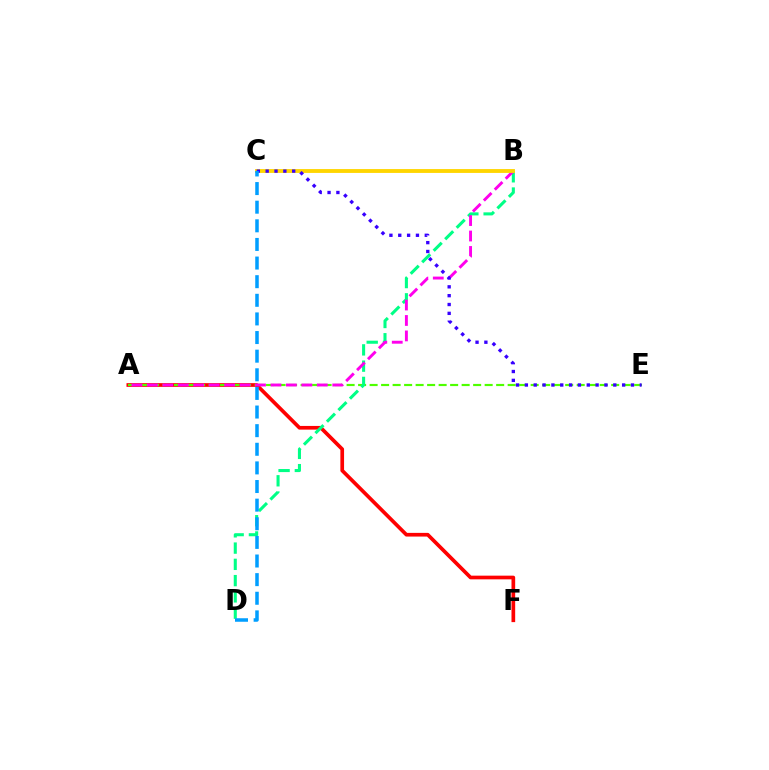{('A', 'F'): [{'color': '#ff0000', 'line_style': 'solid', 'thickness': 2.66}], ('A', 'E'): [{'color': '#4fff00', 'line_style': 'dashed', 'thickness': 1.56}], ('B', 'D'): [{'color': '#00ff86', 'line_style': 'dashed', 'thickness': 2.21}], ('A', 'B'): [{'color': '#ff00ed', 'line_style': 'dashed', 'thickness': 2.1}], ('B', 'C'): [{'color': '#ffd500', 'line_style': 'solid', 'thickness': 2.78}], ('C', 'E'): [{'color': '#3700ff', 'line_style': 'dotted', 'thickness': 2.4}], ('C', 'D'): [{'color': '#009eff', 'line_style': 'dashed', 'thickness': 2.53}]}